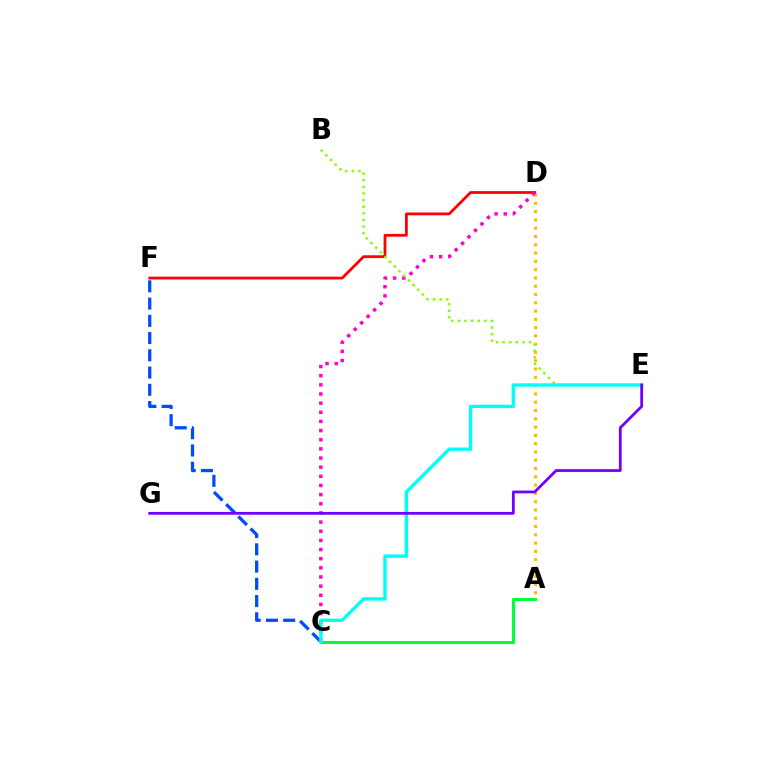{('A', 'D'): [{'color': '#ffbd00', 'line_style': 'dotted', 'thickness': 2.25}], ('D', 'F'): [{'color': '#ff0000', 'line_style': 'solid', 'thickness': 2.0}], ('C', 'D'): [{'color': '#ff00cf', 'line_style': 'dotted', 'thickness': 2.49}], ('C', 'F'): [{'color': '#004bff', 'line_style': 'dashed', 'thickness': 2.34}], ('B', 'E'): [{'color': '#84ff00', 'line_style': 'dotted', 'thickness': 1.8}], ('A', 'C'): [{'color': '#00ff39', 'line_style': 'solid', 'thickness': 2.2}], ('C', 'E'): [{'color': '#00fff6', 'line_style': 'solid', 'thickness': 2.42}], ('E', 'G'): [{'color': '#7200ff', 'line_style': 'solid', 'thickness': 2.01}]}